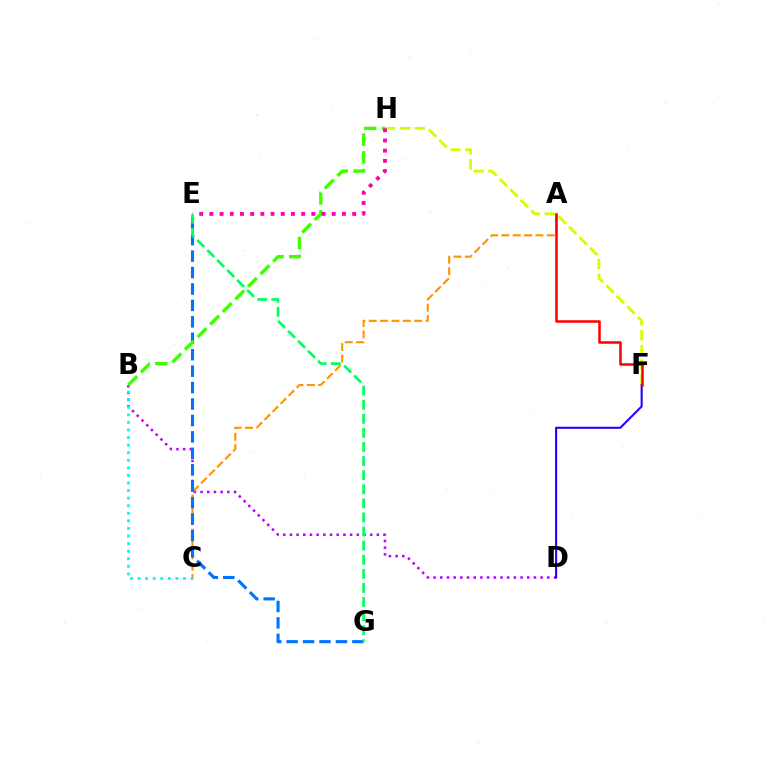{('F', 'H'): [{'color': '#d1ff00', 'line_style': 'dashed', 'thickness': 2.01}], ('B', 'D'): [{'color': '#b900ff', 'line_style': 'dotted', 'thickness': 1.82}], ('A', 'C'): [{'color': '#ff9400', 'line_style': 'dashed', 'thickness': 1.54}], ('D', 'F'): [{'color': '#2500ff', 'line_style': 'solid', 'thickness': 1.51}], ('E', 'G'): [{'color': '#0074ff', 'line_style': 'dashed', 'thickness': 2.23}, {'color': '#00ff5c', 'line_style': 'dashed', 'thickness': 1.91}], ('B', 'H'): [{'color': '#3dff00', 'line_style': 'dashed', 'thickness': 2.42}], ('B', 'C'): [{'color': '#00fff6', 'line_style': 'dotted', 'thickness': 2.06}], ('E', 'H'): [{'color': '#ff00ac', 'line_style': 'dotted', 'thickness': 2.77}], ('A', 'F'): [{'color': '#ff0000', 'line_style': 'solid', 'thickness': 1.82}]}